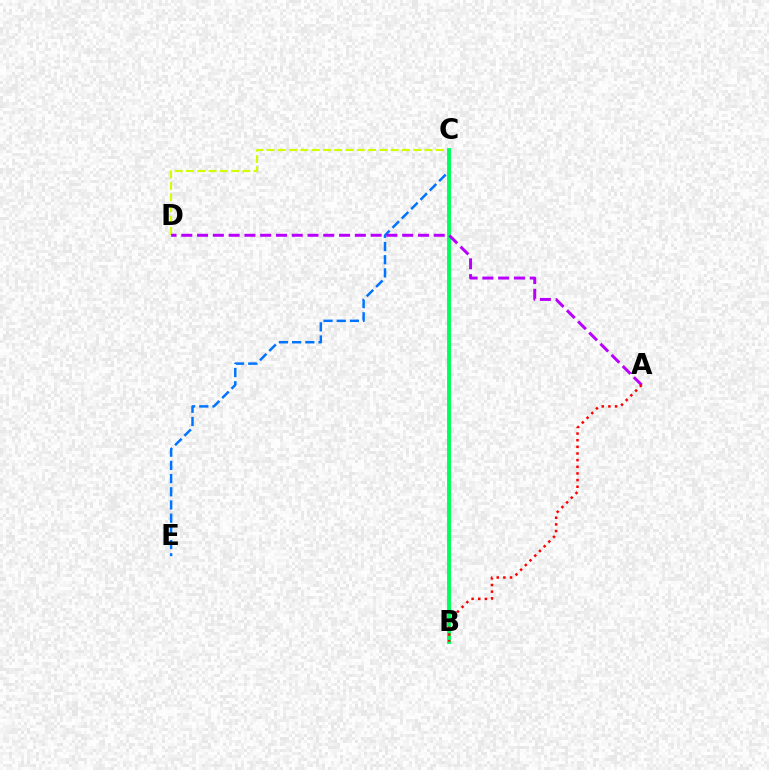{('C', 'D'): [{'color': '#d1ff00', 'line_style': 'dashed', 'thickness': 1.53}], ('C', 'E'): [{'color': '#0074ff', 'line_style': 'dashed', 'thickness': 1.79}], ('B', 'C'): [{'color': '#00ff5c', 'line_style': 'solid', 'thickness': 2.79}], ('A', 'D'): [{'color': '#b900ff', 'line_style': 'dashed', 'thickness': 2.14}], ('A', 'B'): [{'color': '#ff0000', 'line_style': 'dotted', 'thickness': 1.81}]}